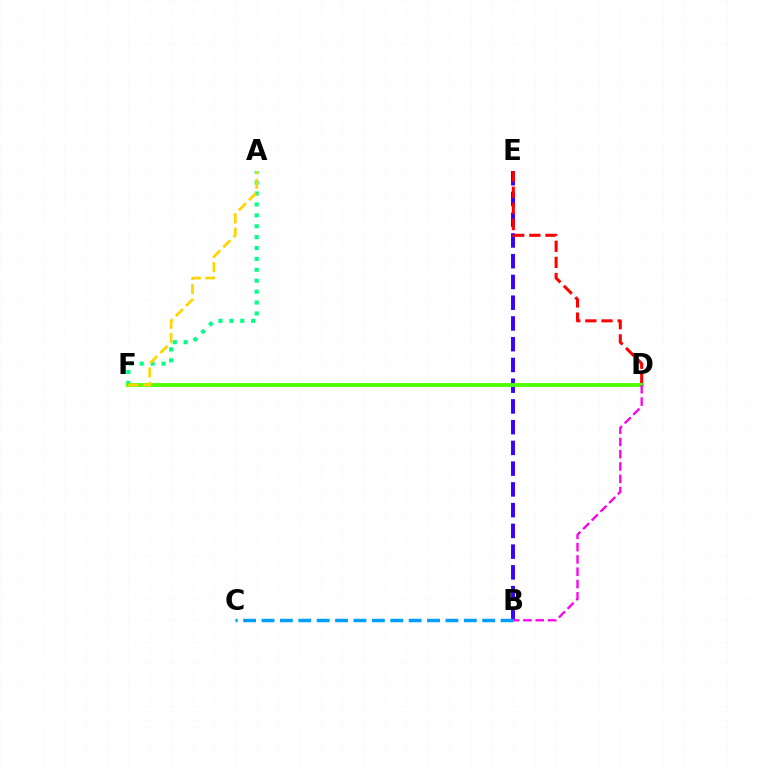{('A', 'F'): [{'color': '#00ff86', 'line_style': 'dotted', 'thickness': 2.96}, {'color': '#ffd500', 'line_style': 'dashed', 'thickness': 1.96}], ('B', 'E'): [{'color': '#3700ff', 'line_style': 'dashed', 'thickness': 2.82}], ('D', 'E'): [{'color': '#ff0000', 'line_style': 'dashed', 'thickness': 2.19}], ('B', 'C'): [{'color': '#009eff', 'line_style': 'dashed', 'thickness': 2.5}], ('D', 'F'): [{'color': '#4fff00', 'line_style': 'solid', 'thickness': 2.76}], ('B', 'D'): [{'color': '#ff00ed', 'line_style': 'dashed', 'thickness': 1.67}]}